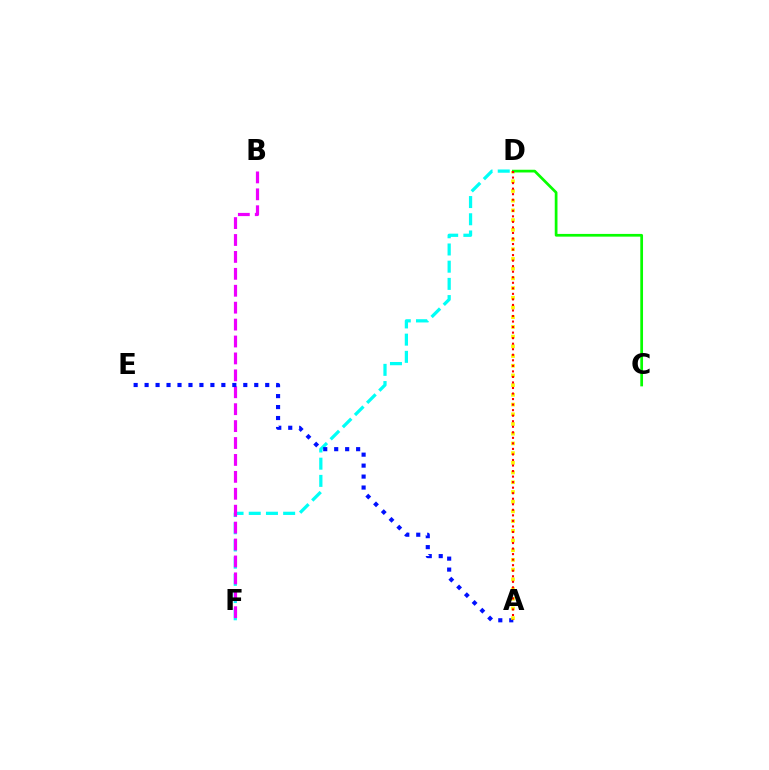{('D', 'F'): [{'color': '#00fff6', 'line_style': 'dashed', 'thickness': 2.34}], ('B', 'F'): [{'color': '#ee00ff', 'line_style': 'dashed', 'thickness': 2.3}], ('A', 'E'): [{'color': '#0010ff', 'line_style': 'dotted', 'thickness': 2.98}], ('A', 'D'): [{'color': '#fcf500', 'line_style': 'dotted', 'thickness': 2.64}, {'color': '#ff0000', 'line_style': 'dotted', 'thickness': 1.5}], ('C', 'D'): [{'color': '#08ff00', 'line_style': 'solid', 'thickness': 1.97}]}